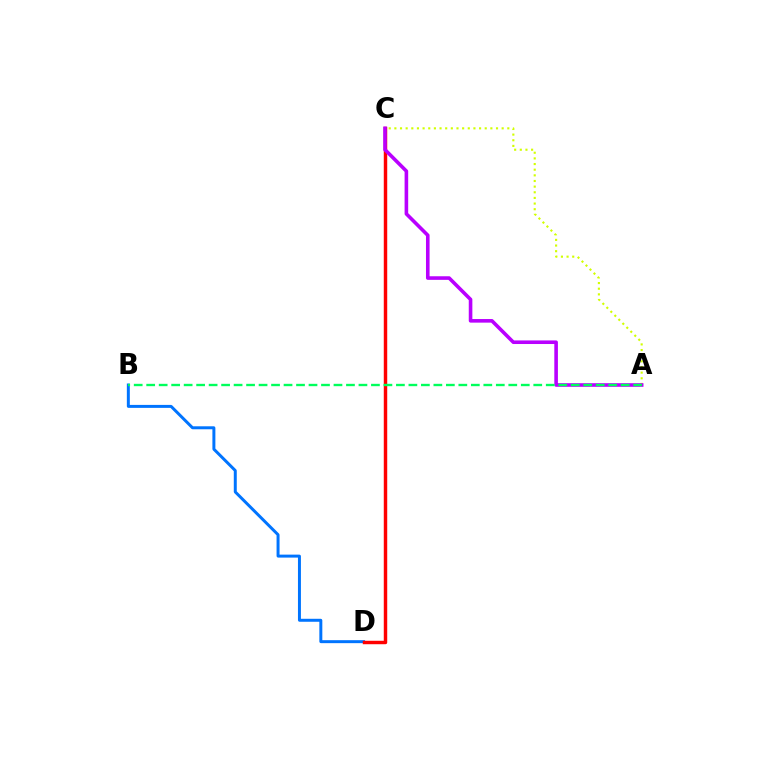{('B', 'D'): [{'color': '#0074ff', 'line_style': 'solid', 'thickness': 2.14}], ('C', 'D'): [{'color': '#ff0000', 'line_style': 'solid', 'thickness': 2.48}], ('A', 'C'): [{'color': '#d1ff00', 'line_style': 'dotted', 'thickness': 1.53}, {'color': '#b900ff', 'line_style': 'solid', 'thickness': 2.59}], ('A', 'B'): [{'color': '#00ff5c', 'line_style': 'dashed', 'thickness': 1.7}]}